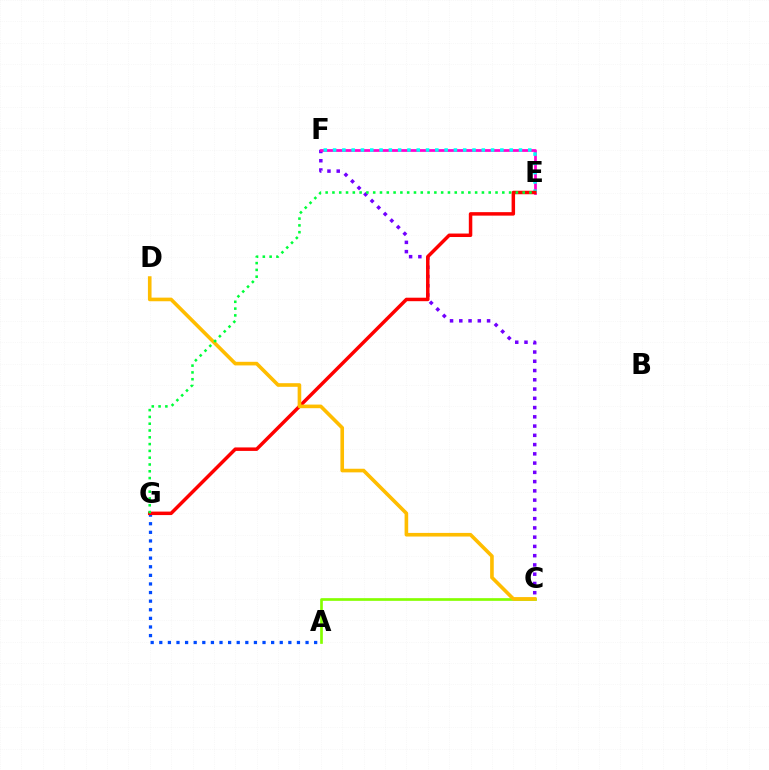{('A', 'G'): [{'color': '#004bff', 'line_style': 'dotted', 'thickness': 2.34}], ('A', 'C'): [{'color': '#84ff00', 'line_style': 'solid', 'thickness': 1.93}], ('C', 'F'): [{'color': '#7200ff', 'line_style': 'dotted', 'thickness': 2.52}], ('E', 'F'): [{'color': '#ff00cf', 'line_style': 'solid', 'thickness': 1.98}, {'color': '#00fff6', 'line_style': 'dotted', 'thickness': 2.53}], ('E', 'G'): [{'color': '#ff0000', 'line_style': 'solid', 'thickness': 2.51}, {'color': '#00ff39', 'line_style': 'dotted', 'thickness': 1.85}], ('C', 'D'): [{'color': '#ffbd00', 'line_style': 'solid', 'thickness': 2.61}]}